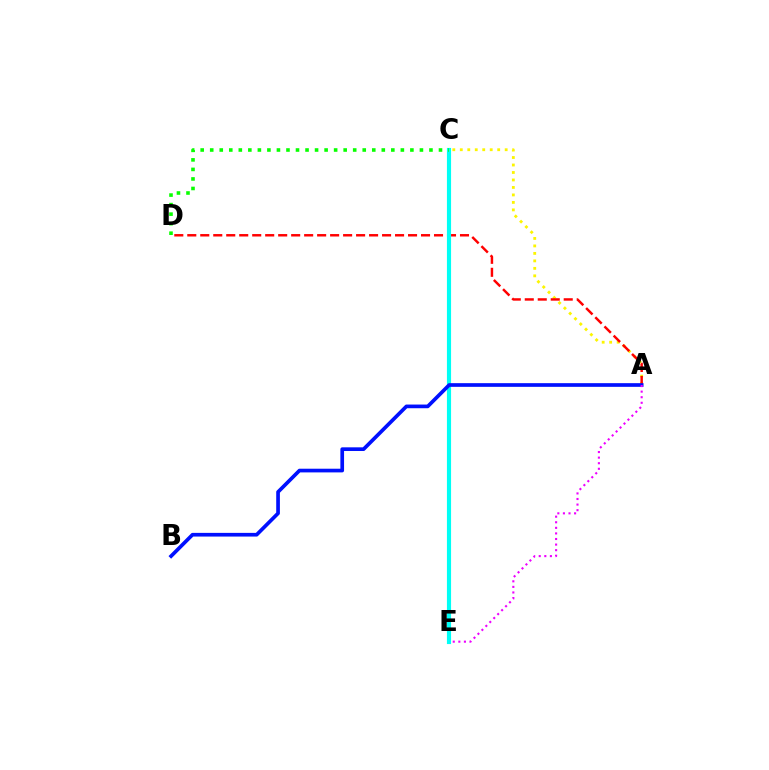{('A', 'C'): [{'color': '#fcf500', 'line_style': 'dotted', 'thickness': 2.03}], ('A', 'D'): [{'color': '#ff0000', 'line_style': 'dashed', 'thickness': 1.76}], ('C', 'E'): [{'color': '#00fff6', 'line_style': 'solid', 'thickness': 2.98}], ('A', 'B'): [{'color': '#0010ff', 'line_style': 'solid', 'thickness': 2.65}], ('A', 'E'): [{'color': '#ee00ff', 'line_style': 'dotted', 'thickness': 1.52}], ('C', 'D'): [{'color': '#08ff00', 'line_style': 'dotted', 'thickness': 2.59}]}